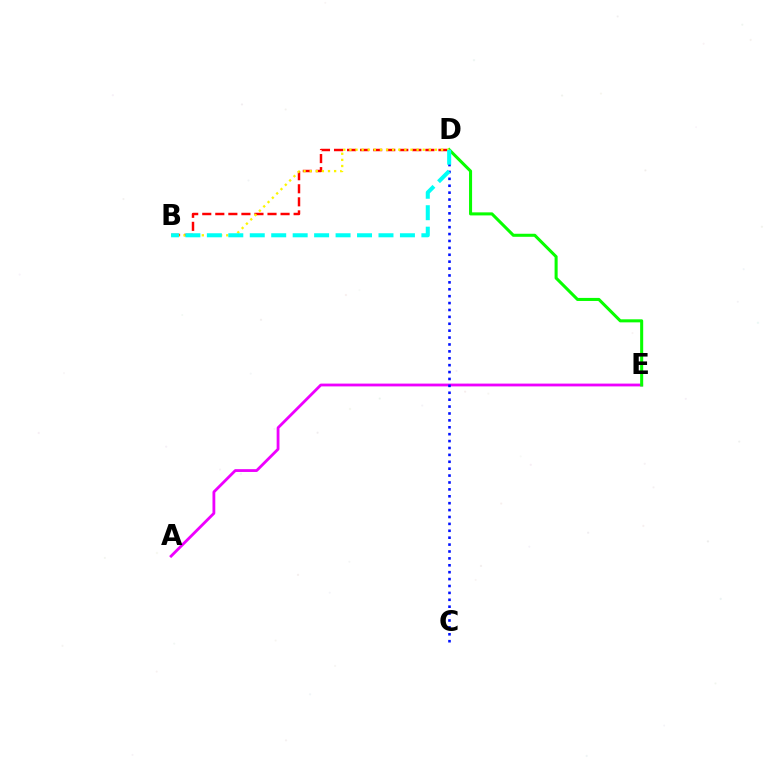{('A', 'E'): [{'color': '#ee00ff', 'line_style': 'solid', 'thickness': 2.02}], ('B', 'D'): [{'color': '#ff0000', 'line_style': 'dashed', 'thickness': 1.77}, {'color': '#fcf500', 'line_style': 'dotted', 'thickness': 1.66}, {'color': '#00fff6', 'line_style': 'dashed', 'thickness': 2.91}], ('D', 'E'): [{'color': '#08ff00', 'line_style': 'solid', 'thickness': 2.2}], ('C', 'D'): [{'color': '#0010ff', 'line_style': 'dotted', 'thickness': 1.87}]}